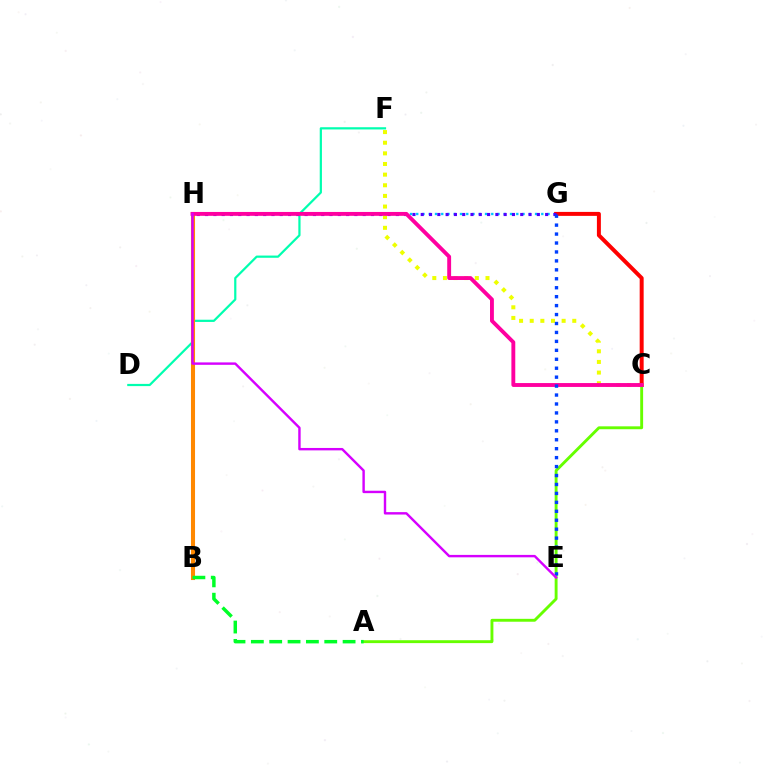{('D', 'F'): [{'color': '#00ffaf', 'line_style': 'solid', 'thickness': 1.59}], ('B', 'H'): [{'color': '#ff8800', 'line_style': 'solid', 'thickness': 2.93}], ('C', 'F'): [{'color': '#eeff00', 'line_style': 'dotted', 'thickness': 2.89}], ('G', 'H'): [{'color': '#00c7ff', 'line_style': 'dotted', 'thickness': 1.7}, {'color': '#4f00ff', 'line_style': 'dotted', 'thickness': 2.25}], ('C', 'G'): [{'color': '#ff0000', 'line_style': 'solid', 'thickness': 2.86}], ('A', 'C'): [{'color': '#66ff00', 'line_style': 'solid', 'thickness': 2.08}], ('A', 'B'): [{'color': '#00ff27', 'line_style': 'dashed', 'thickness': 2.49}], ('C', 'H'): [{'color': '#ff00a0', 'line_style': 'solid', 'thickness': 2.79}], ('E', 'G'): [{'color': '#003fff', 'line_style': 'dotted', 'thickness': 2.43}], ('E', 'H'): [{'color': '#d600ff', 'line_style': 'solid', 'thickness': 1.74}]}